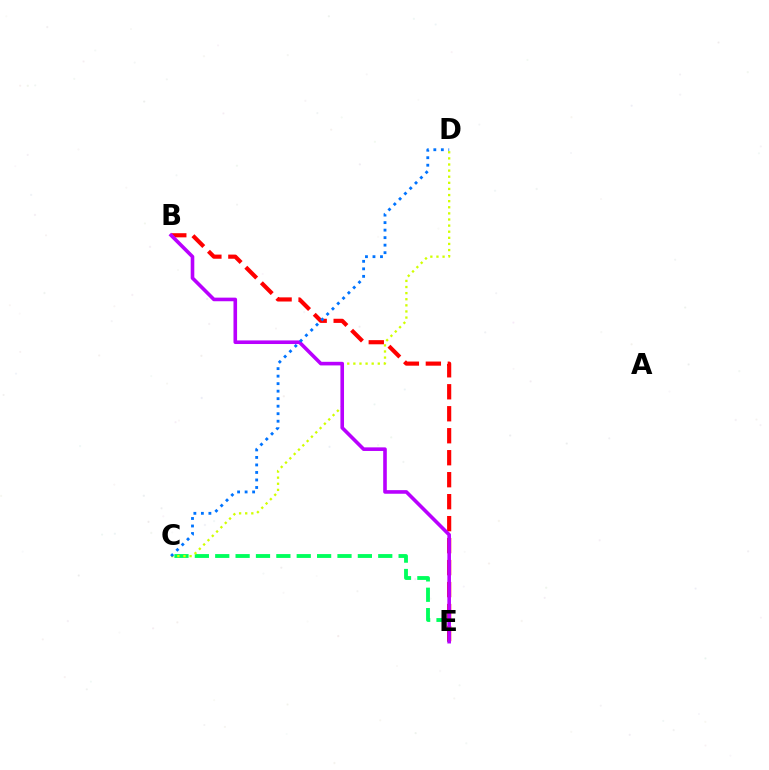{('C', 'E'): [{'color': '#00ff5c', 'line_style': 'dashed', 'thickness': 2.77}], ('B', 'E'): [{'color': '#ff0000', 'line_style': 'dashed', 'thickness': 2.99}, {'color': '#b900ff', 'line_style': 'solid', 'thickness': 2.6}], ('C', 'D'): [{'color': '#d1ff00', 'line_style': 'dotted', 'thickness': 1.66}, {'color': '#0074ff', 'line_style': 'dotted', 'thickness': 2.04}]}